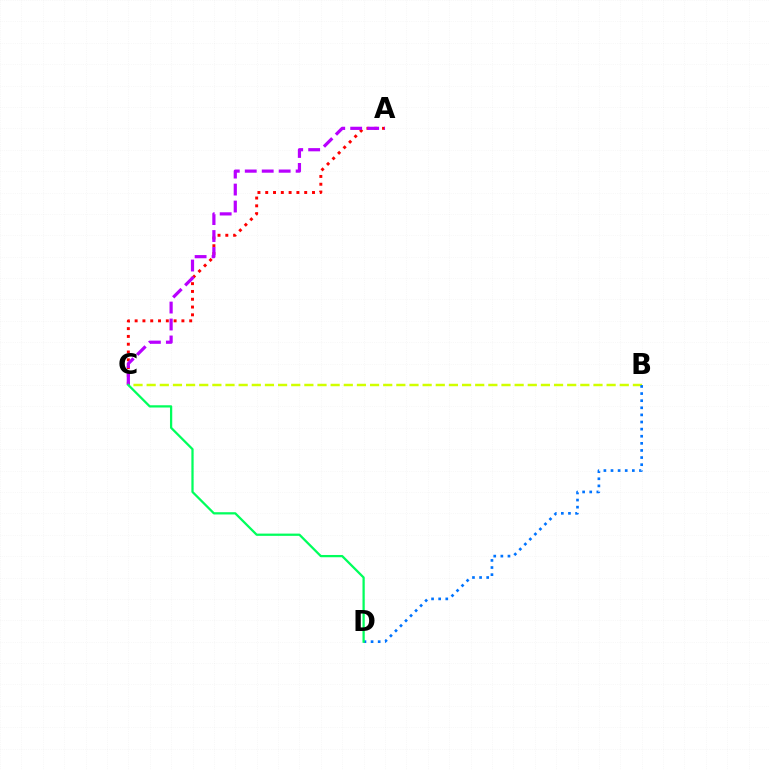{('B', 'C'): [{'color': '#d1ff00', 'line_style': 'dashed', 'thickness': 1.79}], ('A', 'C'): [{'color': '#ff0000', 'line_style': 'dotted', 'thickness': 2.12}, {'color': '#b900ff', 'line_style': 'dashed', 'thickness': 2.3}], ('B', 'D'): [{'color': '#0074ff', 'line_style': 'dotted', 'thickness': 1.93}], ('C', 'D'): [{'color': '#00ff5c', 'line_style': 'solid', 'thickness': 1.63}]}